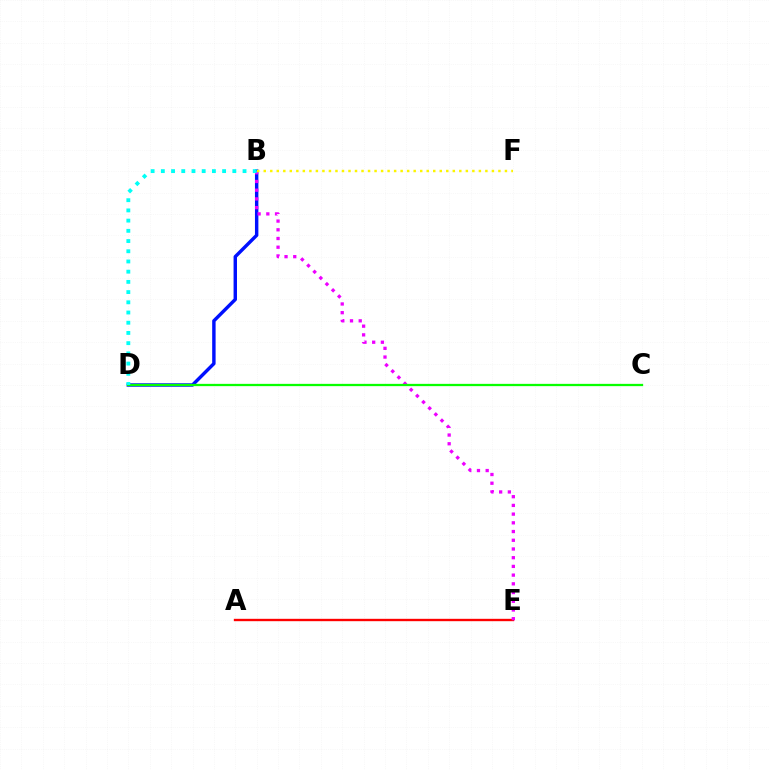{('A', 'E'): [{'color': '#ff0000', 'line_style': 'solid', 'thickness': 1.7}], ('B', 'D'): [{'color': '#0010ff', 'line_style': 'solid', 'thickness': 2.46}, {'color': '#00fff6', 'line_style': 'dotted', 'thickness': 2.77}], ('B', 'E'): [{'color': '#ee00ff', 'line_style': 'dotted', 'thickness': 2.37}], ('C', 'D'): [{'color': '#08ff00', 'line_style': 'solid', 'thickness': 1.64}], ('B', 'F'): [{'color': '#fcf500', 'line_style': 'dotted', 'thickness': 1.77}]}